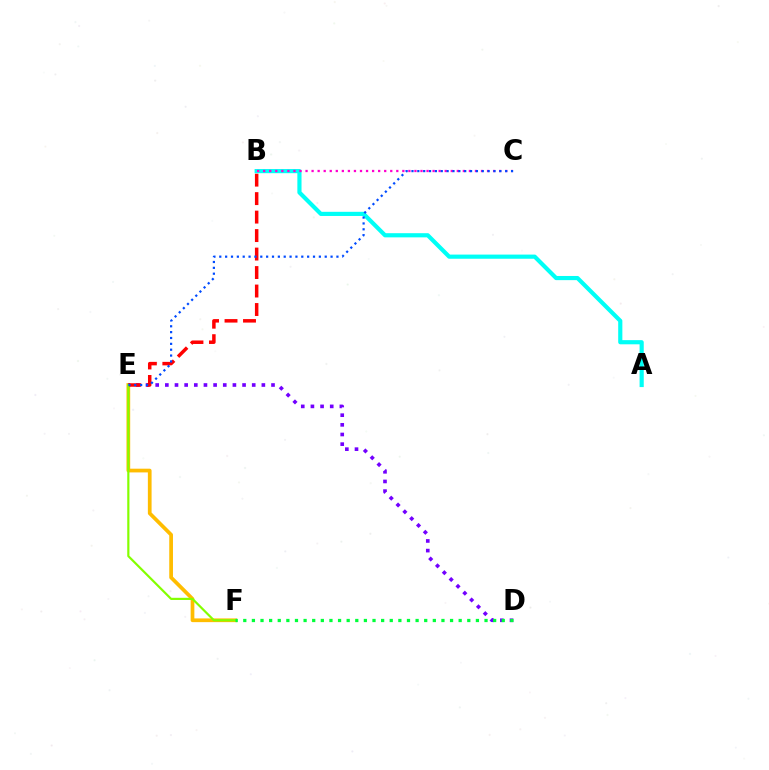{('E', 'F'): [{'color': '#ffbd00', 'line_style': 'solid', 'thickness': 2.68}, {'color': '#84ff00', 'line_style': 'solid', 'thickness': 1.57}], ('D', 'E'): [{'color': '#7200ff', 'line_style': 'dotted', 'thickness': 2.62}], ('B', 'E'): [{'color': '#ff0000', 'line_style': 'dashed', 'thickness': 2.51}], ('A', 'B'): [{'color': '#00fff6', 'line_style': 'solid', 'thickness': 3.0}], ('B', 'C'): [{'color': '#ff00cf', 'line_style': 'dotted', 'thickness': 1.64}], ('C', 'E'): [{'color': '#004bff', 'line_style': 'dotted', 'thickness': 1.59}], ('D', 'F'): [{'color': '#00ff39', 'line_style': 'dotted', 'thickness': 2.34}]}